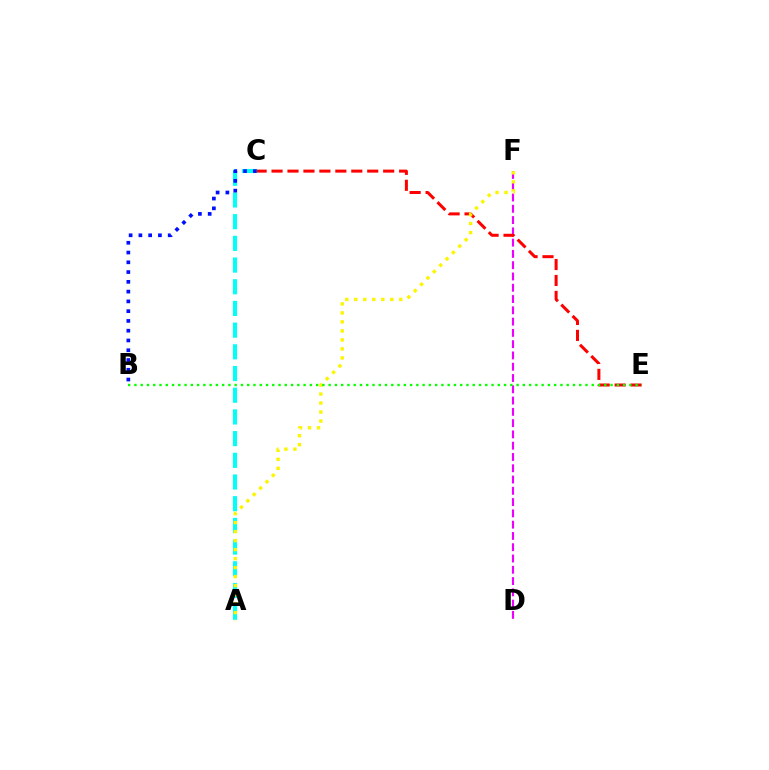{('D', 'F'): [{'color': '#ee00ff', 'line_style': 'dashed', 'thickness': 1.53}], ('A', 'C'): [{'color': '#00fff6', 'line_style': 'dashed', 'thickness': 2.95}], ('C', 'E'): [{'color': '#ff0000', 'line_style': 'dashed', 'thickness': 2.17}], ('B', 'C'): [{'color': '#0010ff', 'line_style': 'dotted', 'thickness': 2.65}], ('A', 'F'): [{'color': '#fcf500', 'line_style': 'dotted', 'thickness': 2.45}], ('B', 'E'): [{'color': '#08ff00', 'line_style': 'dotted', 'thickness': 1.7}]}